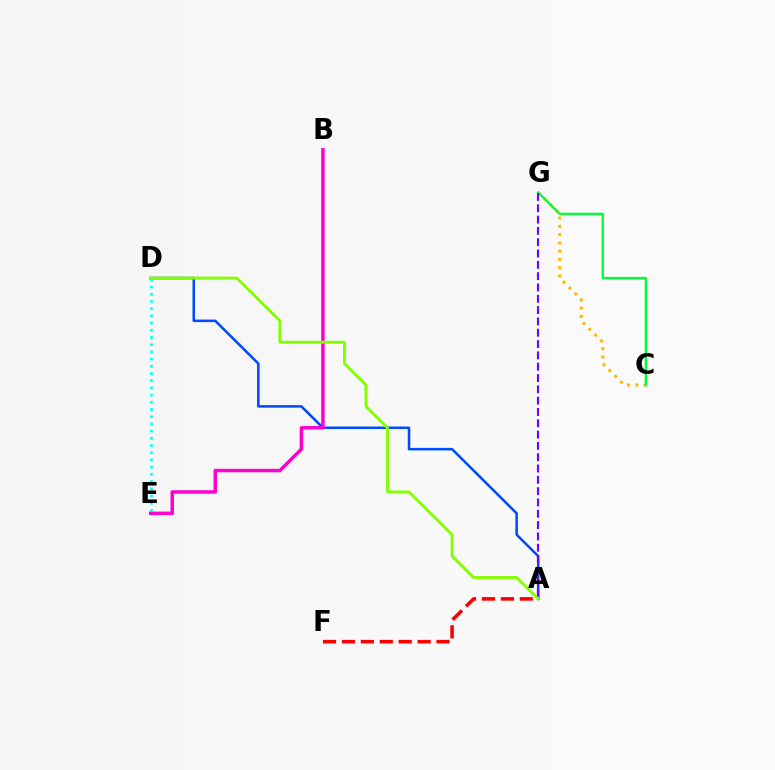{('A', 'D'): [{'color': '#004bff', 'line_style': 'solid', 'thickness': 1.82}, {'color': '#84ff00', 'line_style': 'solid', 'thickness': 2.09}], ('C', 'G'): [{'color': '#ffbd00', 'line_style': 'dotted', 'thickness': 2.24}, {'color': '#00ff39', 'line_style': 'solid', 'thickness': 1.69}], ('D', 'E'): [{'color': '#00fff6', 'line_style': 'dotted', 'thickness': 1.96}], ('A', 'G'): [{'color': '#7200ff', 'line_style': 'dashed', 'thickness': 1.54}], ('B', 'E'): [{'color': '#ff00cf', 'line_style': 'solid', 'thickness': 2.5}], ('A', 'F'): [{'color': '#ff0000', 'line_style': 'dashed', 'thickness': 2.57}]}